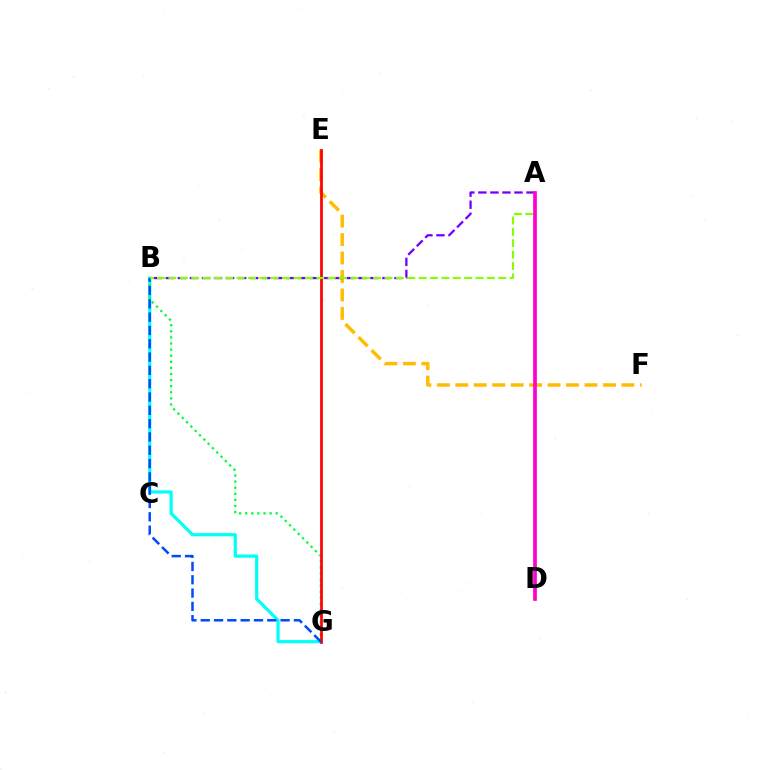{('E', 'F'): [{'color': '#ffbd00', 'line_style': 'dashed', 'thickness': 2.51}], ('B', 'G'): [{'color': '#00fff6', 'line_style': 'solid', 'thickness': 2.31}, {'color': '#00ff39', 'line_style': 'dotted', 'thickness': 1.66}, {'color': '#004bff', 'line_style': 'dashed', 'thickness': 1.81}], ('A', 'B'): [{'color': '#7200ff', 'line_style': 'dashed', 'thickness': 1.63}, {'color': '#84ff00', 'line_style': 'dashed', 'thickness': 1.55}], ('E', 'G'): [{'color': '#ff0000', 'line_style': 'solid', 'thickness': 1.96}], ('A', 'D'): [{'color': '#ff00cf', 'line_style': 'solid', 'thickness': 2.66}]}